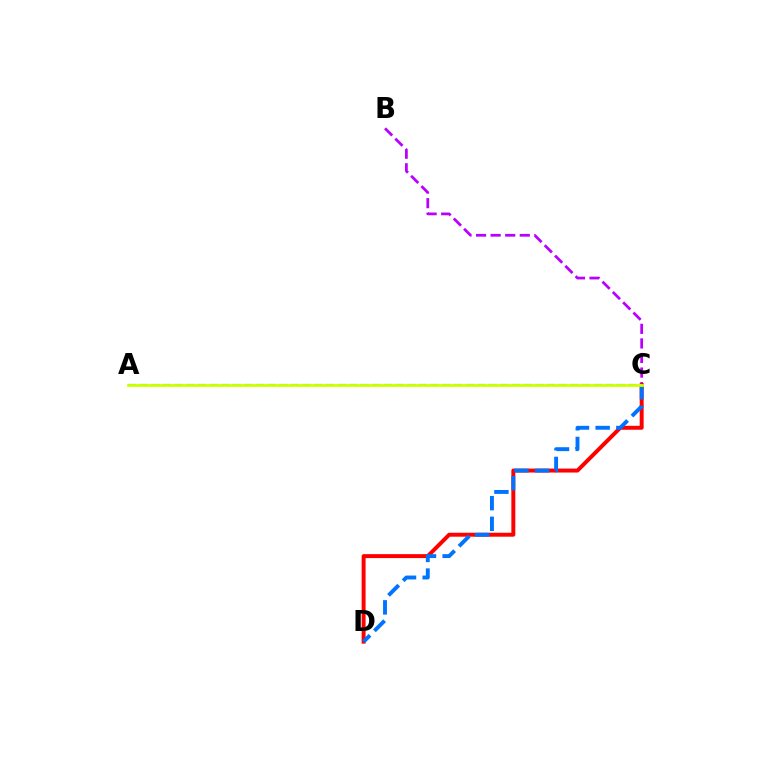{('B', 'C'): [{'color': '#b900ff', 'line_style': 'dashed', 'thickness': 1.98}], ('C', 'D'): [{'color': '#ff0000', 'line_style': 'solid', 'thickness': 2.84}, {'color': '#0074ff', 'line_style': 'dashed', 'thickness': 2.81}], ('A', 'C'): [{'color': '#00ff5c', 'line_style': 'dashed', 'thickness': 1.58}, {'color': '#d1ff00', 'line_style': 'solid', 'thickness': 2.01}]}